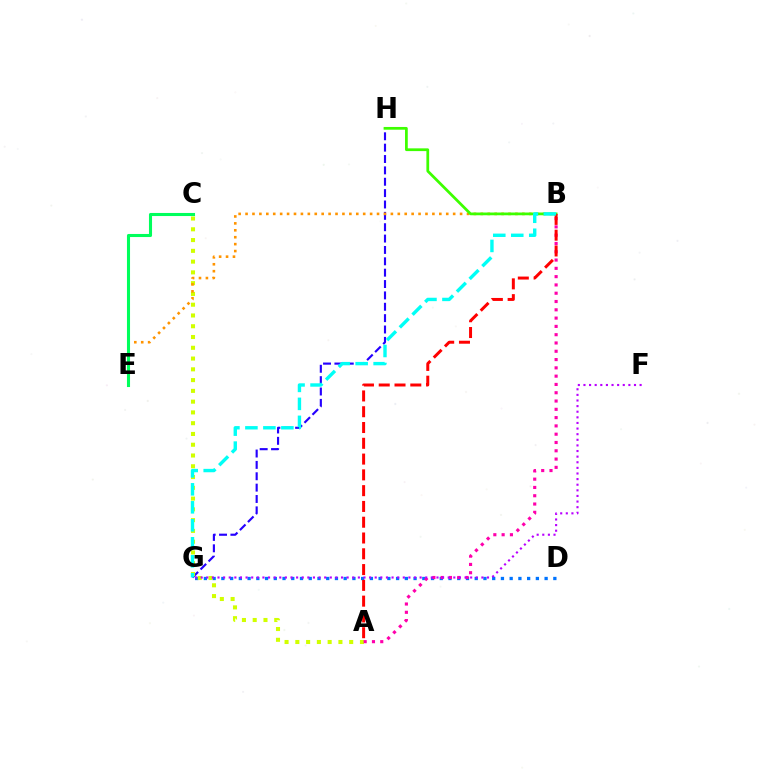{('D', 'G'): [{'color': '#0074ff', 'line_style': 'dotted', 'thickness': 2.37}], ('G', 'H'): [{'color': '#2500ff', 'line_style': 'dashed', 'thickness': 1.54}], ('A', 'C'): [{'color': '#d1ff00', 'line_style': 'dotted', 'thickness': 2.93}], ('B', 'E'): [{'color': '#ff9400', 'line_style': 'dotted', 'thickness': 1.88}], ('A', 'B'): [{'color': '#ff00ac', 'line_style': 'dotted', 'thickness': 2.25}, {'color': '#ff0000', 'line_style': 'dashed', 'thickness': 2.14}], ('F', 'G'): [{'color': '#b900ff', 'line_style': 'dotted', 'thickness': 1.53}], ('B', 'H'): [{'color': '#3dff00', 'line_style': 'solid', 'thickness': 1.98}], ('C', 'E'): [{'color': '#00ff5c', 'line_style': 'solid', 'thickness': 2.21}], ('B', 'G'): [{'color': '#00fff6', 'line_style': 'dashed', 'thickness': 2.44}]}